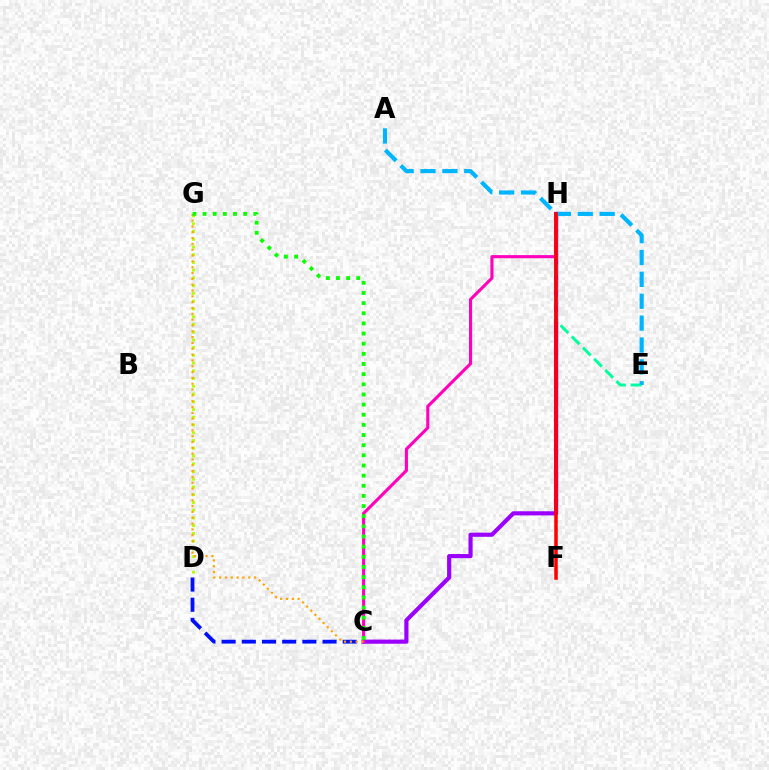{('C', 'H'): [{'color': '#9b00ff', 'line_style': 'solid', 'thickness': 2.99}, {'color': '#ff00bd', 'line_style': 'solid', 'thickness': 2.24}], ('E', 'H'): [{'color': '#00ff9d', 'line_style': 'dashed', 'thickness': 2.15}], ('C', 'D'): [{'color': '#0010ff', 'line_style': 'dashed', 'thickness': 2.74}], ('A', 'E'): [{'color': '#00b5ff', 'line_style': 'dashed', 'thickness': 2.97}], ('D', 'G'): [{'color': '#b3ff00', 'line_style': 'dotted', 'thickness': 2.1}], ('F', 'H'): [{'color': '#ff0000', 'line_style': 'solid', 'thickness': 2.55}], ('C', 'G'): [{'color': '#ffa500', 'line_style': 'dotted', 'thickness': 1.58}, {'color': '#08ff00', 'line_style': 'dotted', 'thickness': 2.76}]}